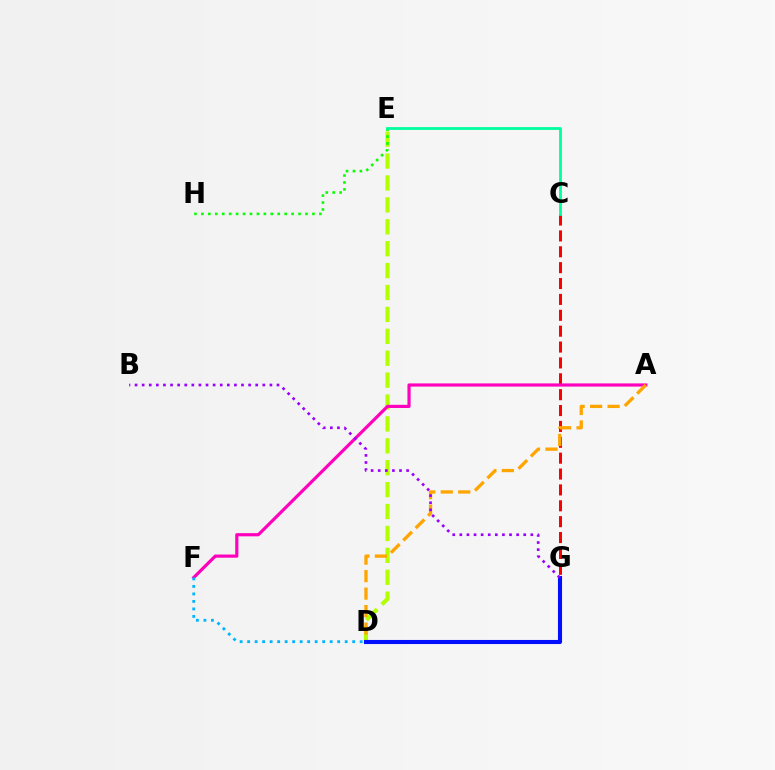{('D', 'E'): [{'color': '#b3ff00', 'line_style': 'dashed', 'thickness': 2.98}], ('C', 'G'): [{'color': '#ff0000', 'line_style': 'dashed', 'thickness': 2.16}], ('A', 'F'): [{'color': '#ff00bd', 'line_style': 'solid', 'thickness': 2.29}], ('D', 'F'): [{'color': '#00b5ff', 'line_style': 'dotted', 'thickness': 2.04}], ('E', 'H'): [{'color': '#08ff00', 'line_style': 'dotted', 'thickness': 1.89}], ('A', 'D'): [{'color': '#ffa500', 'line_style': 'dashed', 'thickness': 2.37}], ('D', 'G'): [{'color': '#0010ff', 'line_style': 'solid', 'thickness': 2.95}], ('B', 'G'): [{'color': '#9b00ff', 'line_style': 'dotted', 'thickness': 1.93}], ('C', 'E'): [{'color': '#00ff9d', 'line_style': 'solid', 'thickness': 2.01}]}